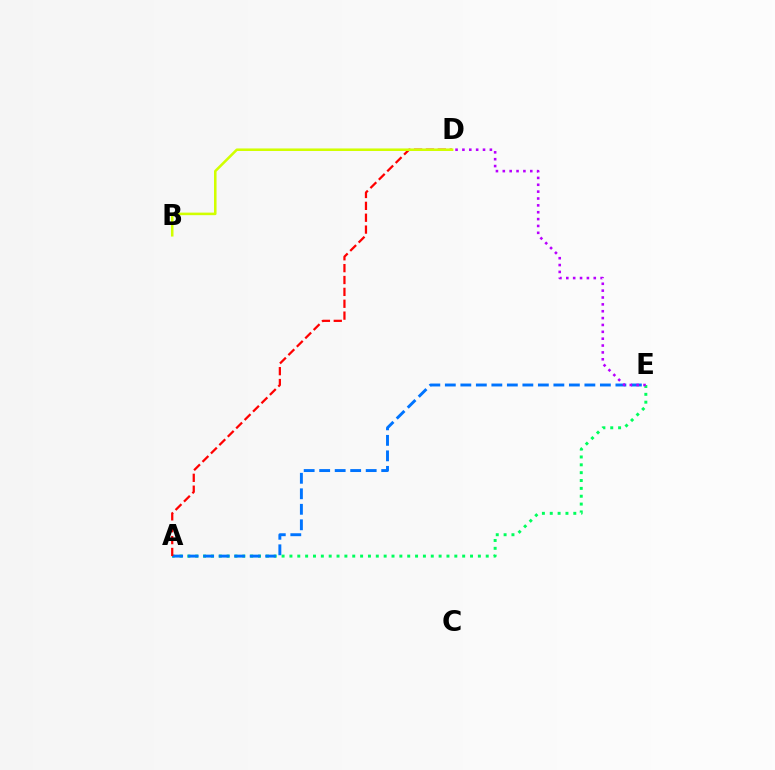{('A', 'E'): [{'color': '#00ff5c', 'line_style': 'dotted', 'thickness': 2.13}, {'color': '#0074ff', 'line_style': 'dashed', 'thickness': 2.11}], ('D', 'E'): [{'color': '#b900ff', 'line_style': 'dotted', 'thickness': 1.86}], ('A', 'D'): [{'color': '#ff0000', 'line_style': 'dashed', 'thickness': 1.61}], ('B', 'D'): [{'color': '#d1ff00', 'line_style': 'solid', 'thickness': 1.84}]}